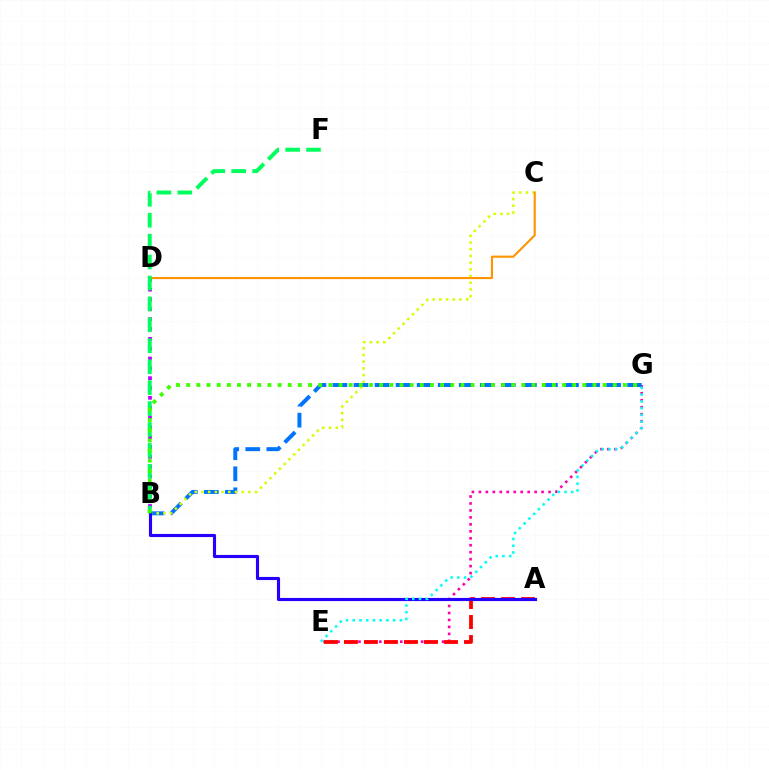{('E', 'G'): [{'color': '#ff00ac', 'line_style': 'dotted', 'thickness': 1.89}, {'color': '#00fff6', 'line_style': 'dotted', 'thickness': 1.83}], ('A', 'E'): [{'color': '#ff0000', 'line_style': 'dashed', 'thickness': 2.72}], ('B', 'G'): [{'color': '#0074ff', 'line_style': 'dashed', 'thickness': 2.86}, {'color': '#3dff00', 'line_style': 'dotted', 'thickness': 2.76}], ('B', 'C'): [{'color': '#d1ff00', 'line_style': 'dotted', 'thickness': 1.82}], ('C', 'D'): [{'color': '#ff9400', 'line_style': 'solid', 'thickness': 1.52}], ('B', 'D'): [{'color': '#b900ff', 'line_style': 'dotted', 'thickness': 2.67}], ('B', 'F'): [{'color': '#00ff5c', 'line_style': 'dashed', 'thickness': 2.84}], ('A', 'B'): [{'color': '#2500ff', 'line_style': 'solid', 'thickness': 2.25}]}